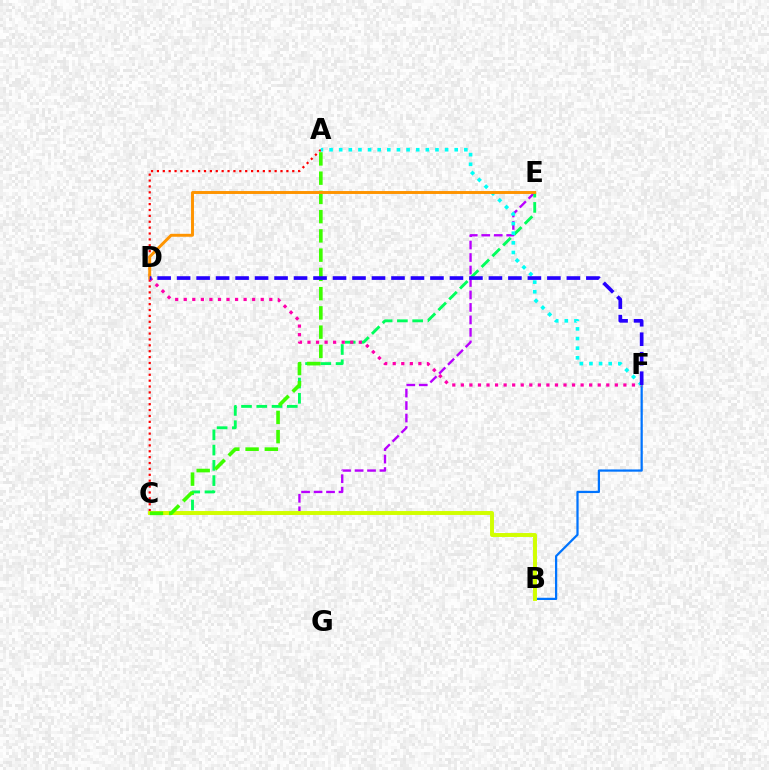{('B', 'F'): [{'color': '#0074ff', 'line_style': 'solid', 'thickness': 1.61}], ('C', 'E'): [{'color': '#b900ff', 'line_style': 'dashed', 'thickness': 1.69}, {'color': '#00ff5c', 'line_style': 'dashed', 'thickness': 2.07}], ('A', 'C'): [{'color': '#ff0000', 'line_style': 'dotted', 'thickness': 1.6}, {'color': '#3dff00', 'line_style': 'dashed', 'thickness': 2.62}], ('D', 'F'): [{'color': '#ff00ac', 'line_style': 'dotted', 'thickness': 2.32}, {'color': '#2500ff', 'line_style': 'dashed', 'thickness': 2.65}], ('B', 'C'): [{'color': '#d1ff00', 'line_style': 'solid', 'thickness': 2.83}], ('A', 'F'): [{'color': '#00fff6', 'line_style': 'dotted', 'thickness': 2.62}], ('D', 'E'): [{'color': '#ff9400', 'line_style': 'solid', 'thickness': 2.11}]}